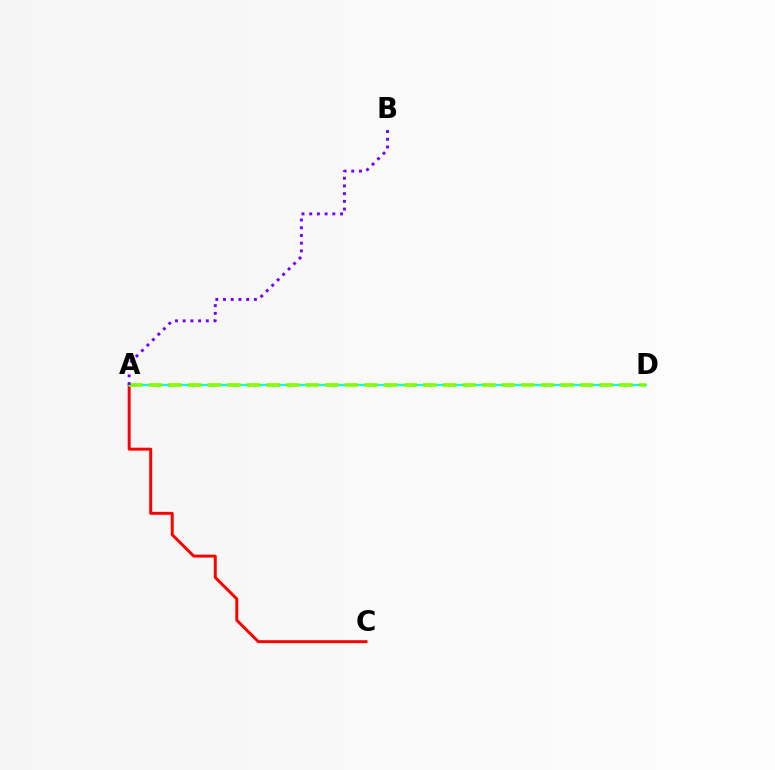{('A', 'C'): [{'color': '#ff0000', 'line_style': 'solid', 'thickness': 2.12}], ('A', 'D'): [{'color': '#00fff6', 'line_style': 'solid', 'thickness': 1.61}, {'color': '#84ff00', 'line_style': 'dashed', 'thickness': 2.66}], ('A', 'B'): [{'color': '#7200ff', 'line_style': 'dotted', 'thickness': 2.1}]}